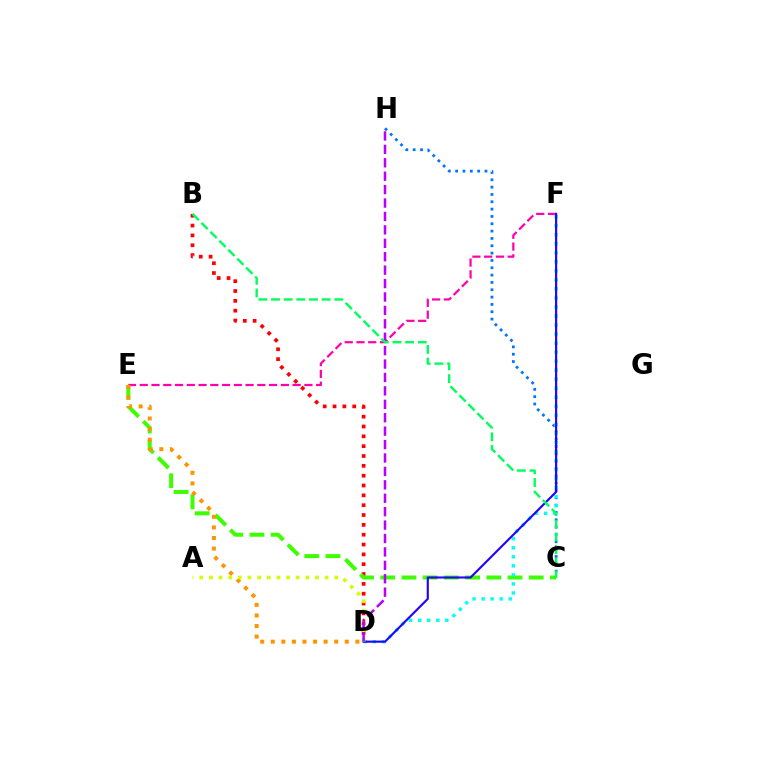{('B', 'D'): [{'color': '#ff0000', 'line_style': 'dotted', 'thickness': 2.67}], ('C', 'H'): [{'color': '#0074ff', 'line_style': 'dotted', 'thickness': 1.99}], ('C', 'E'): [{'color': '#3dff00', 'line_style': 'dashed', 'thickness': 2.88}], ('E', 'F'): [{'color': '#ff00ac', 'line_style': 'dashed', 'thickness': 1.6}], ('D', 'F'): [{'color': '#00fff6', 'line_style': 'dotted', 'thickness': 2.45}, {'color': '#2500ff', 'line_style': 'solid', 'thickness': 1.54}], ('D', 'E'): [{'color': '#ff9400', 'line_style': 'dotted', 'thickness': 2.87}], ('A', 'D'): [{'color': '#d1ff00', 'line_style': 'dotted', 'thickness': 2.62}], ('D', 'H'): [{'color': '#b900ff', 'line_style': 'dashed', 'thickness': 1.82}], ('B', 'C'): [{'color': '#00ff5c', 'line_style': 'dashed', 'thickness': 1.72}]}